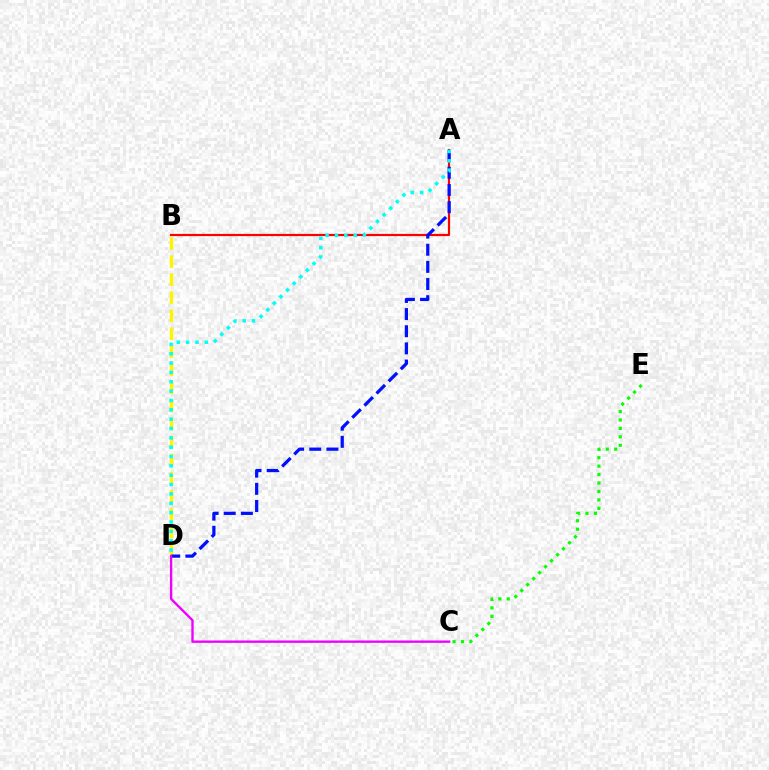{('B', 'D'): [{'color': '#fcf500', 'line_style': 'dashed', 'thickness': 2.45}], ('A', 'B'): [{'color': '#ff0000', 'line_style': 'solid', 'thickness': 1.58}], ('A', 'D'): [{'color': '#0010ff', 'line_style': 'dashed', 'thickness': 2.33}, {'color': '#00fff6', 'line_style': 'dotted', 'thickness': 2.54}], ('C', 'D'): [{'color': '#ee00ff', 'line_style': 'solid', 'thickness': 1.7}], ('C', 'E'): [{'color': '#08ff00', 'line_style': 'dotted', 'thickness': 2.29}]}